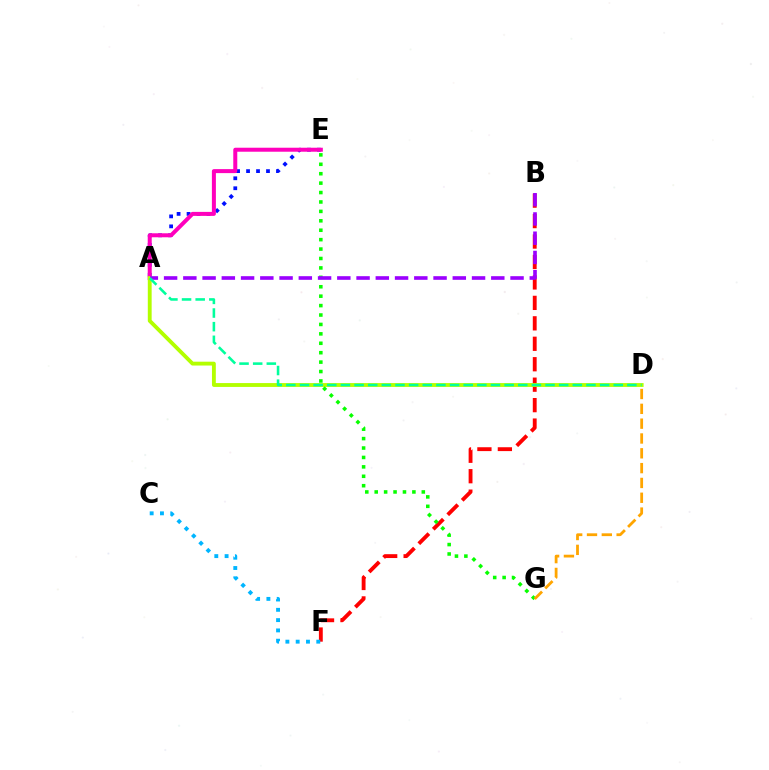{('B', 'F'): [{'color': '#ff0000', 'line_style': 'dashed', 'thickness': 2.78}], ('C', 'F'): [{'color': '#00b5ff', 'line_style': 'dotted', 'thickness': 2.8}], ('A', 'E'): [{'color': '#0010ff', 'line_style': 'dotted', 'thickness': 2.71}, {'color': '#ff00bd', 'line_style': 'solid', 'thickness': 2.88}], ('A', 'D'): [{'color': '#b3ff00', 'line_style': 'solid', 'thickness': 2.77}, {'color': '#00ff9d', 'line_style': 'dashed', 'thickness': 1.85}], ('E', 'G'): [{'color': '#08ff00', 'line_style': 'dotted', 'thickness': 2.56}], ('A', 'B'): [{'color': '#9b00ff', 'line_style': 'dashed', 'thickness': 2.61}], ('D', 'G'): [{'color': '#ffa500', 'line_style': 'dashed', 'thickness': 2.01}]}